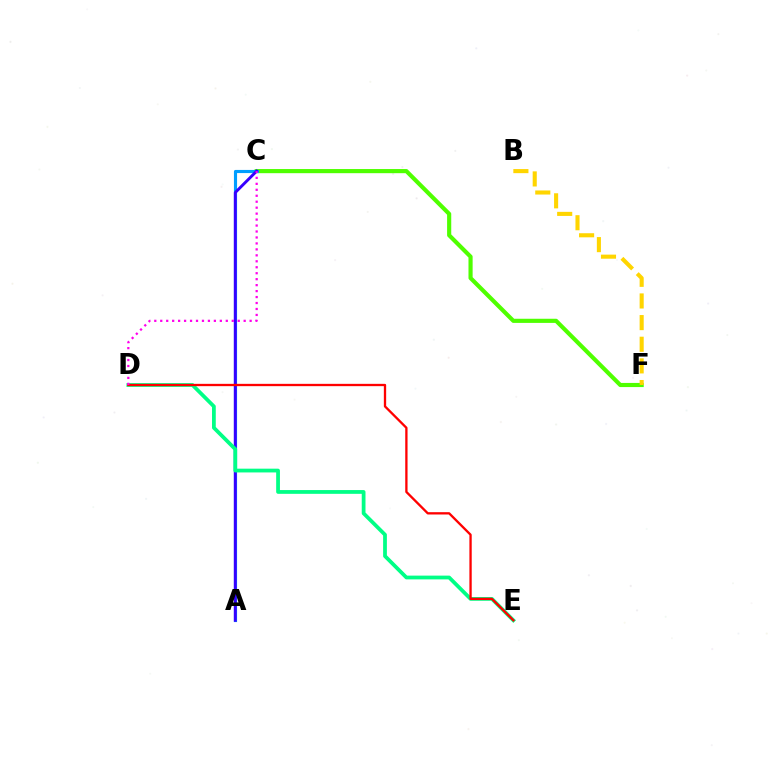{('C', 'F'): [{'color': '#4fff00', 'line_style': 'solid', 'thickness': 2.98}], ('A', 'C'): [{'color': '#009eff', 'line_style': 'solid', 'thickness': 2.26}, {'color': '#3700ff', 'line_style': 'solid', 'thickness': 2.09}], ('D', 'E'): [{'color': '#00ff86', 'line_style': 'solid', 'thickness': 2.71}, {'color': '#ff0000', 'line_style': 'solid', 'thickness': 1.67}], ('C', 'D'): [{'color': '#ff00ed', 'line_style': 'dotted', 'thickness': 1.62}], ('B', 'F'): [{'color': '#ffd500', 'line_style': 'dashed', 'thickness': 2.94}]}